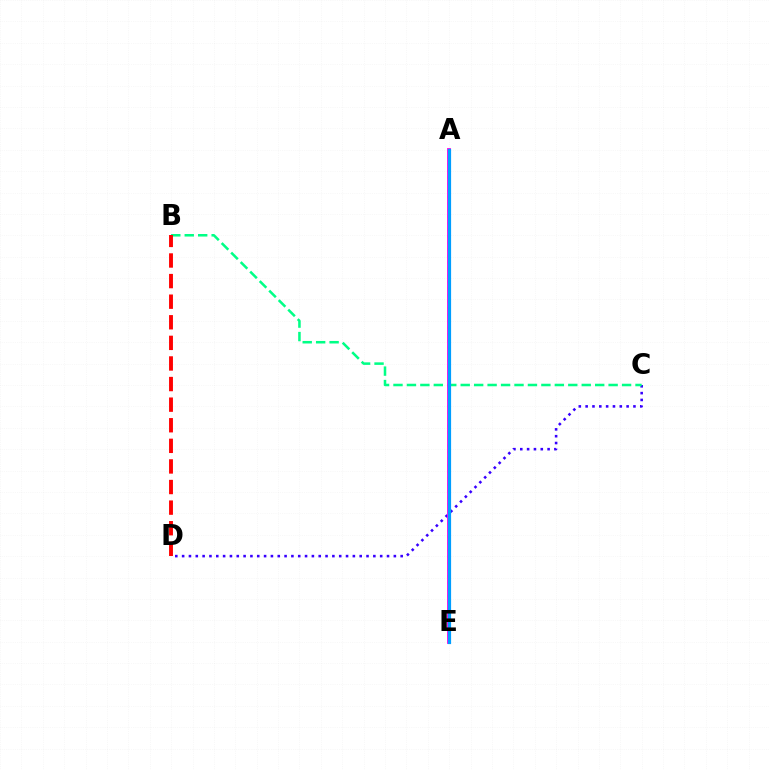{('C', 'D'): [{'color': '#3700ff', 'line_style': 'dotted', 'thickness': 1.86}], ('B', 'C'): [{'color': '#00ff86', 'line_style': 'dashed', 'thickness': 1.83}], ('A', 'E'): [{'color': '#4fff00', 'line_style': 'dotted', 'thickness': 1.78}, {'color': '#ff00ed', 'line_style': 'solid', 'thickness': 2.76}, {'color': '#ffd500', 'line_style': 'dashed', 'thickness': 2.05}, {'color': '#009eff', 'line_style': 'solid', 'thickness': 2.3}], ('B', 'D'): [{'color': '#ff0000', 'line_style': 'dashed', 'thickness': 2.8}]}